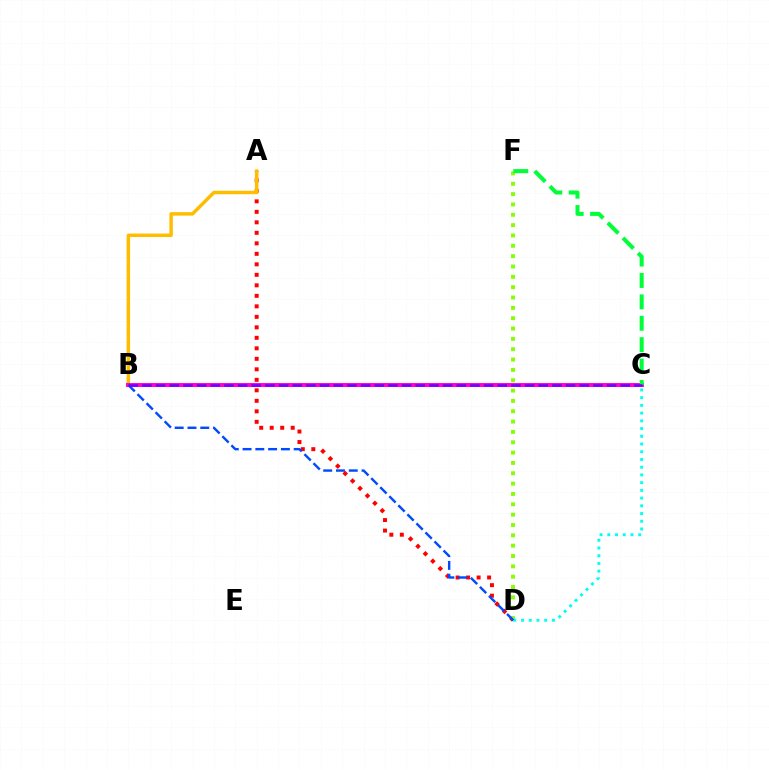{('A', 'D'): [{'color': '#ff0000', 'line_style': 'dotted', 'thickness': 2.85}], ('A', 'B'): [{'color': '#ffbd00', 'line_style': 'solid', 'thickness': 2.49}], ('B', 'C'): [{'color': '#ff00cf', 'line_style': 'solid', 'thickness': 2.83}, {'color': '#7200ff', 'line_style': 'dashed', 'thickness': 1.86}], ('D', 'F'): [{'color': '#84ff00', 'line_style': 'dotted', 'thickness': 2.81}], ('C', 'D'): [{'color': '#00fff6', 'line_style': 'dotted', 'thickness': 2.1}], ('C', 'F'): [{'color': '#00ff39', 'line_style': 'dashed', 'thickness': 2.91}], ('B', 'D'): [{'color': '#004bff', 'line_style': 'dashed', 'thickness': 1.74}]}